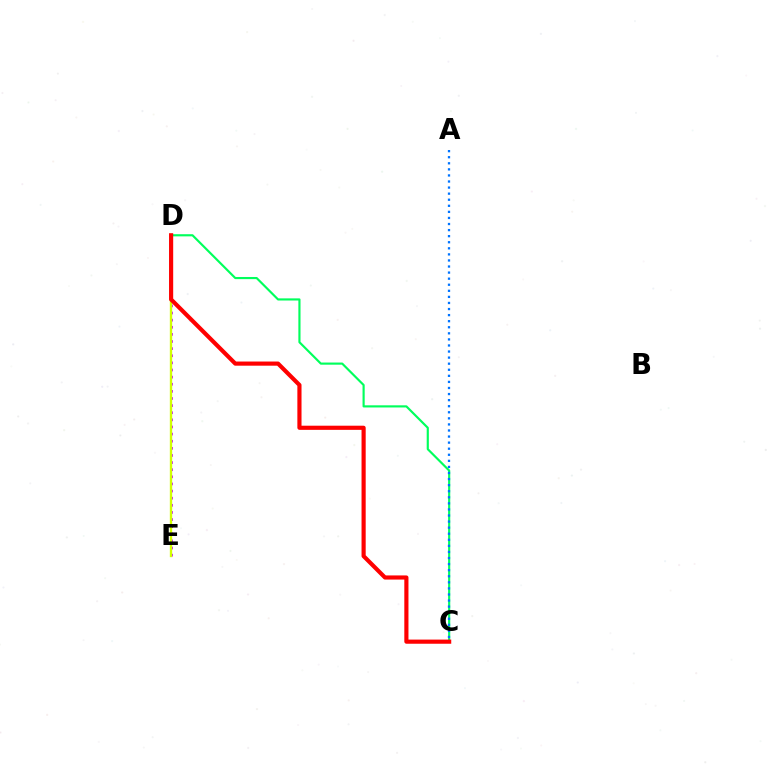{('C', 'D'): [{'color': '#00ff5c', 'line_style': 'solid', 'thickness': 1.55}, {'color': '#ff0000', 'line_style': 'solid', 'thickness': 2.99}], ('D', 'E'): [{'color': '#b900ff', 'line_style': 'dotted', 'thickness': 1.93}, {'color': '#d1ff00', 'line_style': 'solid', 'thickness': 1.68}], ('A', 'C'): [{'color': '#0074ff', 'line_style': 'dotted', 'thickness': 1.65}]}